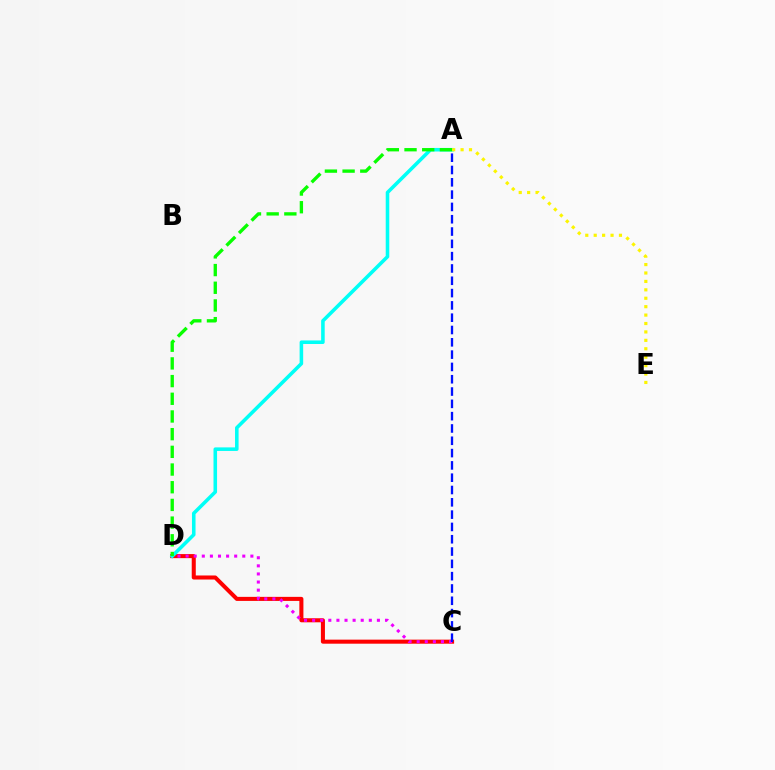{('C', 'D'): [{'color': '#ff0000', 'line_style': 'solid', 'thickness': 2.91}, {'color': '#ee00ff', 'line_style': 'dotted', 'thickness': 2.2}], ('A', 'D'): [{'color': '#00fff6', 'line_style': 'solid', 'thickness': 2.57}, {'color': '#08ff00', 'line_style': 'dashed', 'thickness': 2.4}], ('A', 'C'): [{'color': '#0010ff', 'line_style': 'dashed', 'thickness': 1.67}], ('A', 'E'): [{'color': '#fcf500', 'line_style': 'dotted', 'thickness': 2.29}]}